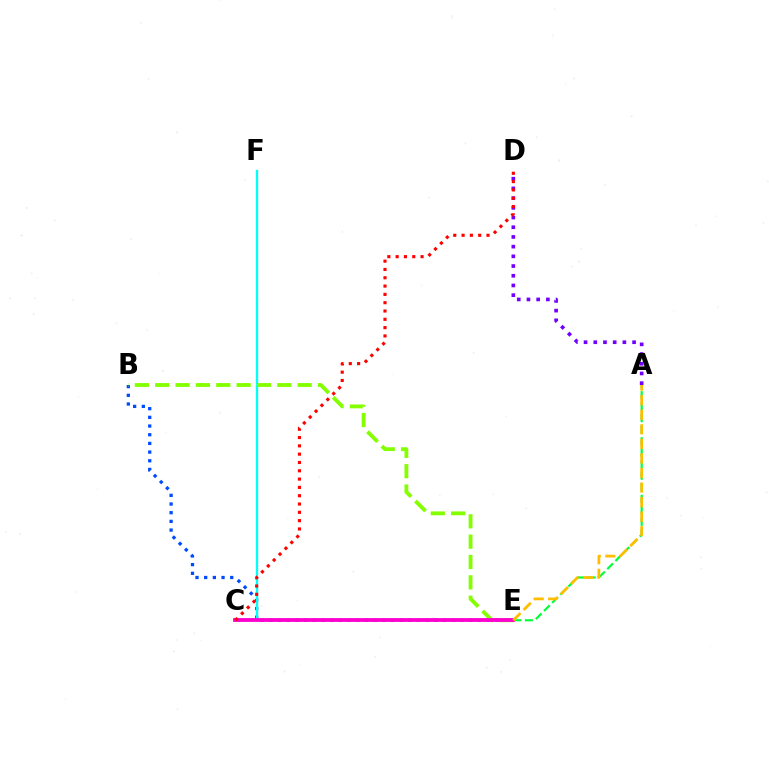{('A', 'E'): [{'color': '#00ff39', 'line_style': 'dashed', 'thickness': 1.56}, {'color': '#ffbd00', 'line_style': 'dashed', 'thickness': 1.98}], ('B', 'E'): [{'color': '#004bff', 'line_style': 'dotted', 'thickness': 2.36}, {'color': '#84ff00', 'line_style': 'dashed', 'thickness': 2.76}], ('C', 'F'): [{'color': '#00fff6', 'line_style': 'solid', 'thickness': 1.69}], ('A', 'D'): [{'color': '#7200ff', 'line_style': 'dotted', 'thickness': 2.64}], ('C', 'E'): [{'color': '#ff00cf', 'line_style': 'solid', 'thickness': 2.75}], ('C', 'D'): [{'color': '#ff0000', 'line_style': 'dotted', 'thickness': 2.26}]}